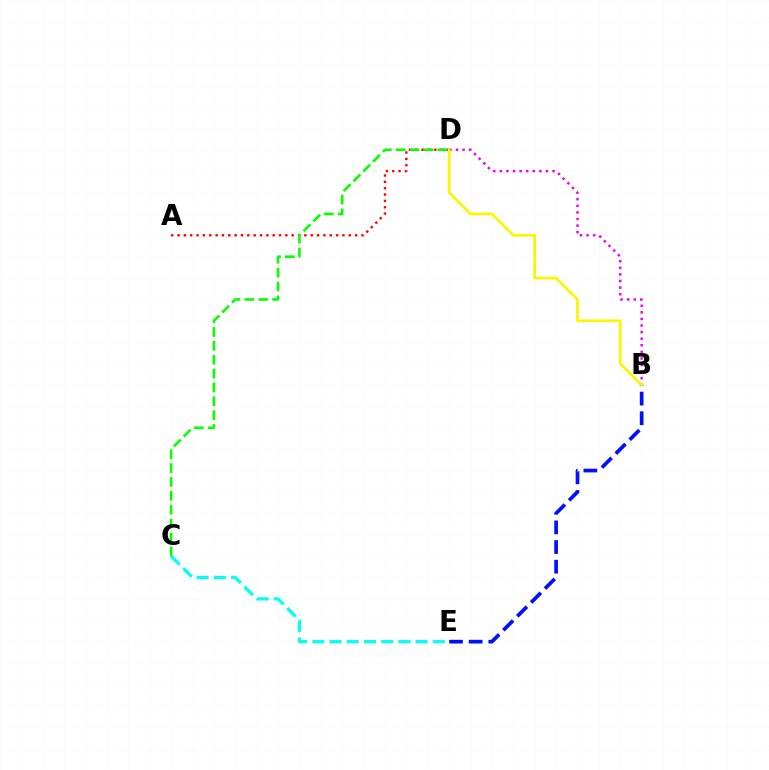{('B', 'D'): [{'color': '#ee00ff', 'line_style': 'dotted', 'thickness': 1.79}, {'color': '#fcf500', 'line_style': 'solid', 'thickness': 1.95}], ('A', 'D'): [{'color': '#ff0000', 'line_style': 'dotted', 'thickness': 1.72}], ('C', 'D'): [{'color': '#08ff00', 'line_style': 'dashed', 'thickness': 1.88}], ('C', 'E'): [{'color': '#00fff6', 'line_style': 'dashed', 'thickness': 2.34}], ('B', 'E'): [{'color': '#0010ff', 'line_style': 'dashed', 'thickness': 2.67}]}